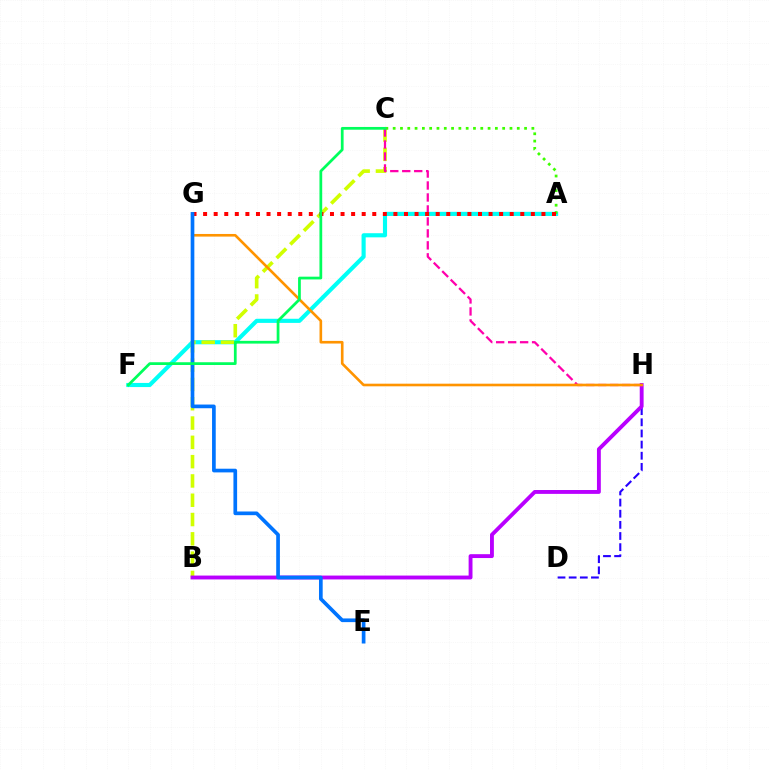{('A', 'F'): [{'color': '#00fff6', 'line_style': 'solid', 'thickness': 2.97}], ('D', 'H'): [{'color': '#2500ff', 'line_style': 'dashed', 'thickness': 1.51}], ('B', 'C'): [{'color': '#d1ff00', 'line_style': 'dashed', 'thickness': 2.62}], ('B', 'H'): [{'color': '#b900ff', 'line_style': 'solid', 'thickness': 2.78}], ('A', 'C'): [{'color': '#3dff00', 'line_style': 'dotted', 'thickness': 1.98}], ('C', 'H'): [{'color': '#ff00ac', 'line_style': 'dashed', 'thickness': 1.63}], ('G', 'H'): [{'color': '#ff9400', 'line_style': 'solid', 'thickness': 1.89}], ('A', 'G'): [{'color': '#ff0000', 'line_style': 'dotted', 'thickness': 2.87}], ('E', 'G'): [{'color': '#0074ff', 'line_style': 'solid', 'thickness': 2.65}], ('C', 'F'): [{'color': '#00ff5c', 'line_style': 'solid', 'thickness': 1.98}]}